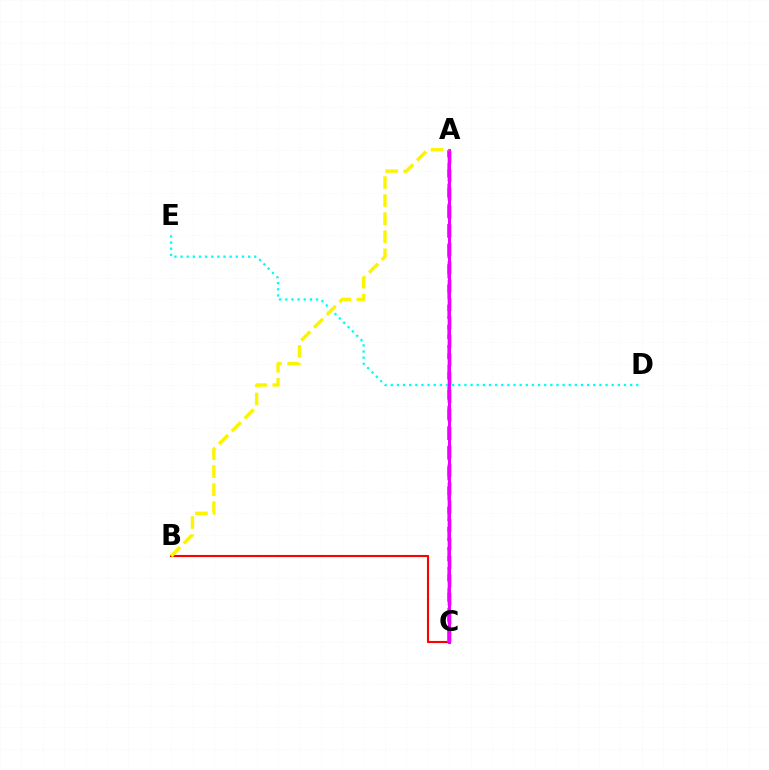{('B', 'C'): [{'color': '#ff0000', 'line_style': 'solid', 'thickness': 1.53}], ('A', 'C'): [{'color': '#08ff00', 'line_style': 'dashed', 'thickness': 2.74}, {'color': '#0010ff', 'line_style': 'dashed', 'thickness': 2.5}, {'color': '#ee00ff', 'line_style': 'solid', 'thickness': 2.15}], ('D', 'E'): [{'color': '#00fff6', 'line_style': 'dotted', 'thickness': 1.67}], ('A', 'B'): [{'color': '#fcf500', 'line_style': 'dashed', 'thickness': 2.45}]}